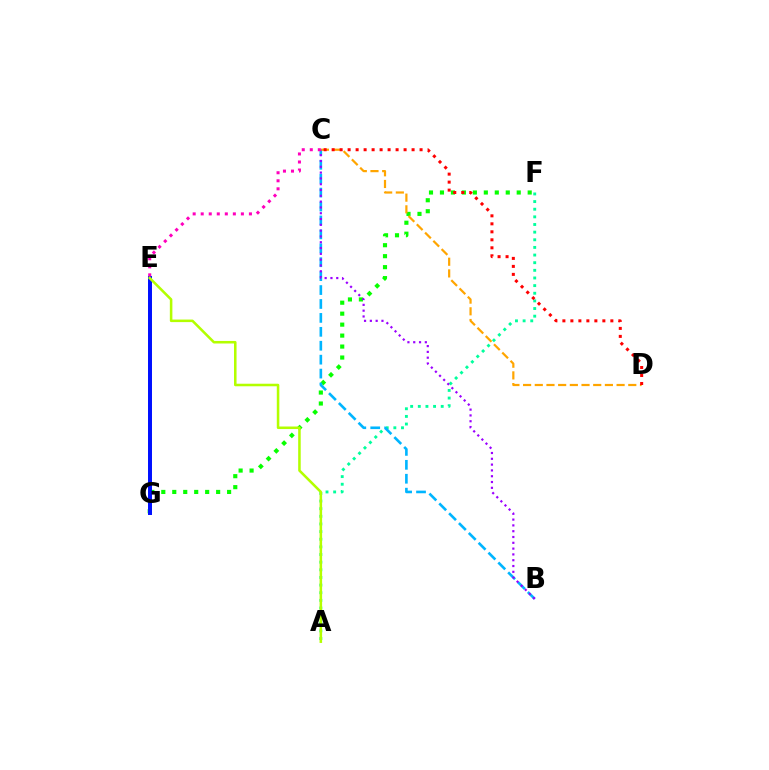{('A', 'F'): [{'color': '#00ff9d', 'line_style': 'dotted', 'thickness': 2.08}], ('F', 'G'): [{'color': '#08ff00', 'line_style': 'dotted', 'thickness': 2.98}], ('B', 'C'): [{'color': '#00b5ff', 'line_style': 'dashed', 'thickness': 1.89}, {'color': '#9b00ff', 'line_style': 'dotted', 'thickness': 1.58}], ('E', 'G'): [{'color': '#0010ff', 'line_style': 'solid', 'thickness': 2.86}], ('C', 'D'): [{'color': '#ffa500', 'line_style': 'dashed', 'thickness': 1.59}, {'color': '#ff0000', 'line_style': 'dotted', 'thickness': 2.17}], ('C', 'E'): [{'color': '#ff00bd', 'line_style': 'dotted', 'thickness': 2.18}], ('A', 'E'): [{'color': '#b3ff00', 'line_style': 'solid', 'thickness': 1.83}]}